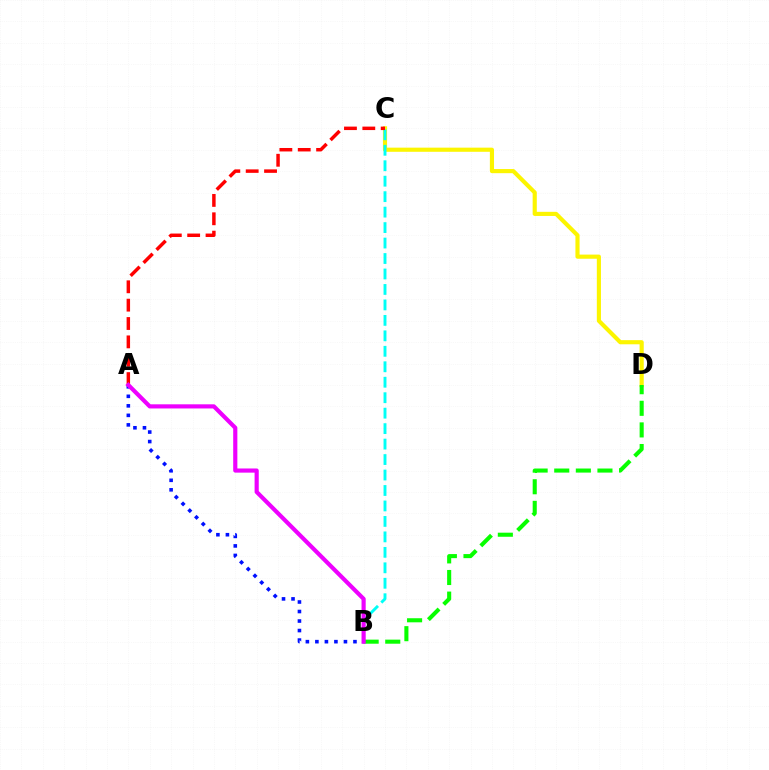{('C', 'D'): [{'color': '#fcf500', 'line_style': 'solid', 'thickness': 2.98}], ('B', 'C'): [{'color': '#00fff6', 'line_style': 'dashed', 'thickness': 2.1}], ('A', 'C'): [{'color': '#ff0000', 'line_style': 'dashed', 'thickness': 2.49}], ('A', 'B'): [{'color': '#0010ff', 'line_style': 'dotted', 'thickness': 2.59}, {'color': '#ee00ff', 'line_style': 'solid', 'thickness': 2.99}], ('B', 'D'): [{'color': '#08ff00', 'line_style': 'dashed', 'thickness': 2.94}]}